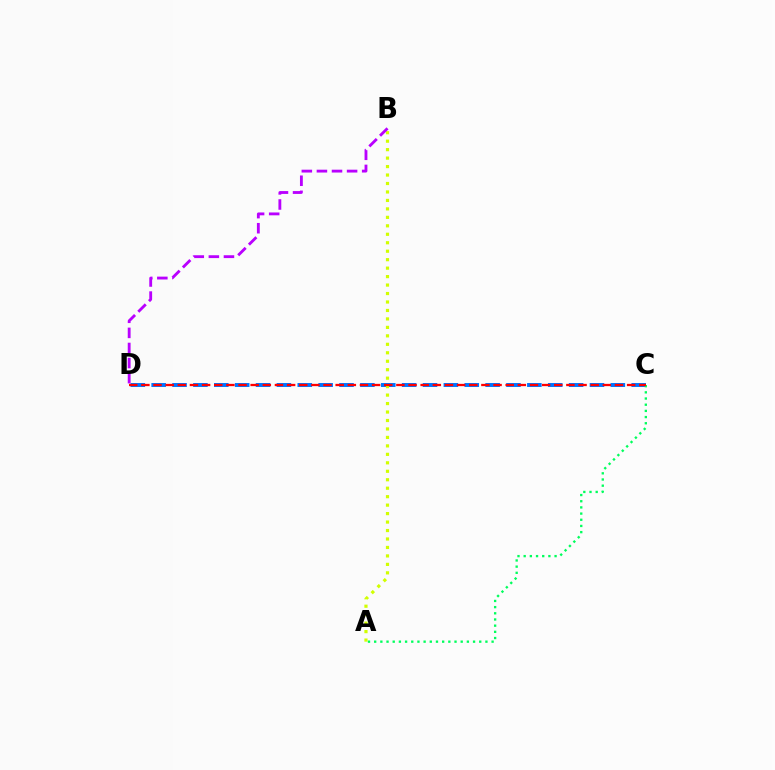{('C', 'D'): [{'color': '#0074ff', 'line_style': 'dashed', 'thickness': 2.84}, {'color': '#ff0000', 'line_style': 'dashed', 'thickness': 1.65}], ('A', 'B'): [{'color': '#d1ff00', 'line_style': 'dotted', 'thickness': 2.3}], ('B', 'D'): [{'color': '#b900ff', 'line_style': 'dashed', 'thickness': 2.05}], ('A', 'C'): [{'color': '#00ff5c', 'line_style': 'dotted', 'thickness': 1.68}]}